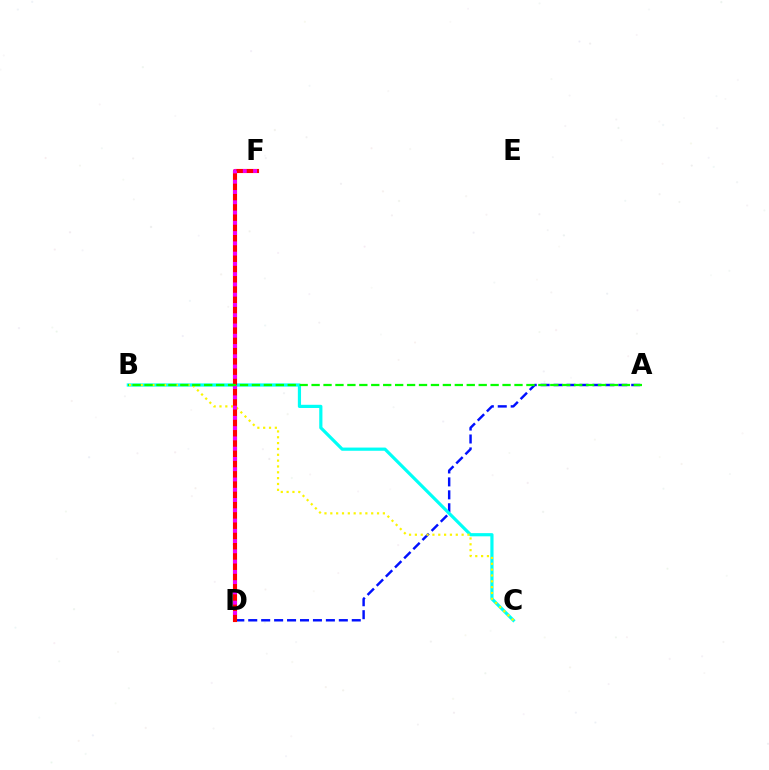{('A', 'D'): [{'color': '#0010ff', 'line_style': 'dashed', 'thickness': 1.76}], ('B', 'C'): [{'color': '#00fff6', 'line_style': 'solid', 'thickness': 2.3}, {'color': '#fcf500', 'line_style': 'dotted', 'thickness': 1.59}], ('D', 'F'): [{'color': '#ff0000', 'line_style': 'solid', 'thickness': 2.96}, {'color': '#ee00ff', 'line_style': 'dotted', 'thickness': 2.79}], ('A', 'B'): [{'color': '#08ff00', 'line_style': 'dashed', 'thickness': 1.62}]}